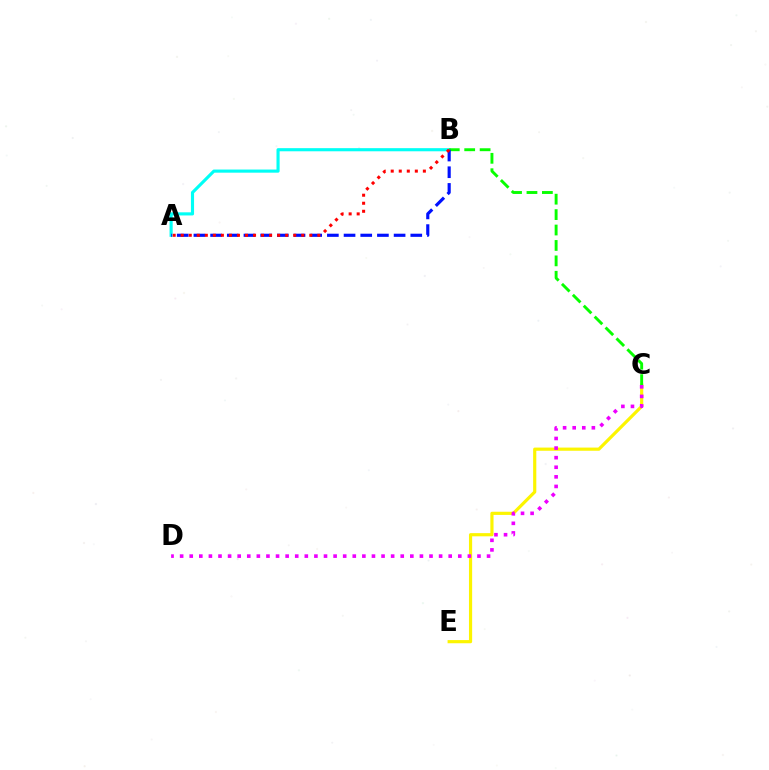{('C', 'E'): [{'color': '#fcf500', 'line_style': 'solid', 'thickness': 2.28}], ('C', 'D'): [{'color': '#ee00ff', 'line_style': 'dotted', 'thickness': 2.61}], ('A', 'B'): [{'color': '#00fff6', 'line_style': 'solid', 'thickness': 2.25}, {'color': '#0010ff', 'line_style': 'dashed', 'thickness': 2.27}, {'color': '#ff0000', 'line_style': 'dotted', 'thickness': 2.18}], ('B', 'C'): [{'color': '#08ff00', 'line_style': 'dashed', 'thickness': 2.09}]}